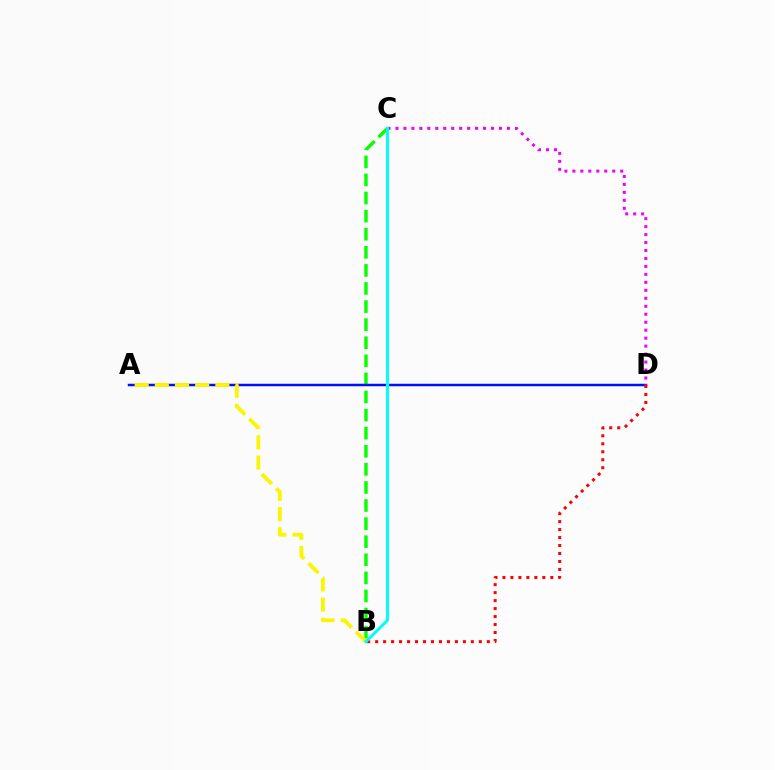{('B', 'C'): [{'color': '#08ff00', 'line_style': 'dashed', 'thickness': 2.46}, {'color': '#00fff6', 'line_style': 'solid', 'thickness': 2.16}], ('A', 'D'): [{'color': '#0010ff', 'line_style': 'solid', 'thickness': 1.79}], ('A', 'B'): [{'color': '#fcf500', 'line_style': 'dashed', 'thickness': 2.74}], ('C', 'D'): [{'color': '#ee00ff', 'line_style': 'dotted', 'thickness': 2.16}], ('B', 'D'): [{'color': '#ff0000', 'line_style': 'dotted', 'thickness': 2.17}]}